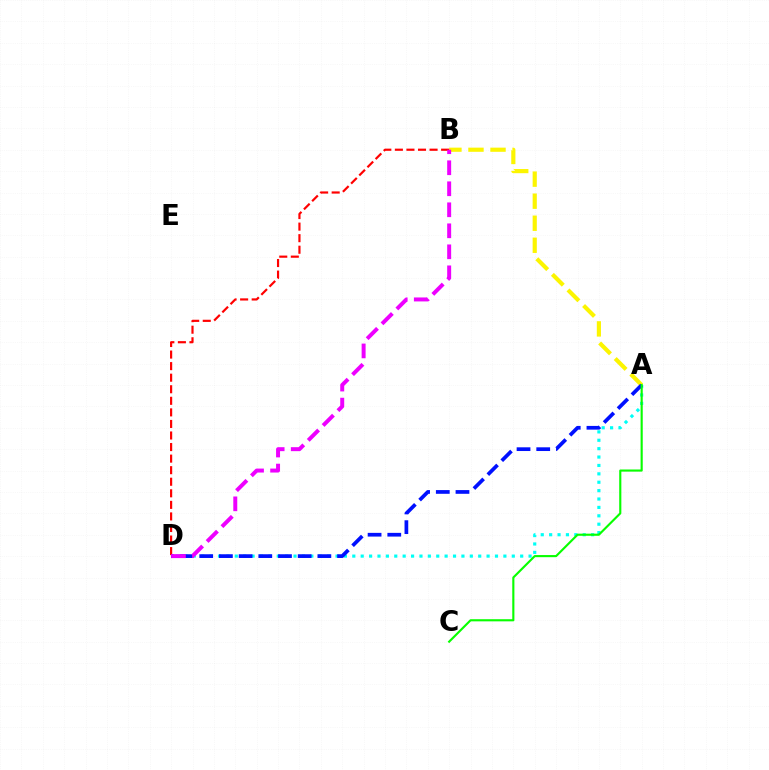{('A', 'B'): [{'color': '#fcf500', 'line_style': 'dashed', 'thickness': 2.99}], ('A', 'D'): [{'color': '#00fff6', 'line_style': 'dotted', 'thickness': 2.28}, {'color': '#0010ff', 'line_style': 'dashed', 'thickness': 2.68}], ('B', 'D'): [{'color': '#ff0000', 'line_style': 'dashed', 'thickness': 1.57}, {'color': '#ee00ff', 'line_style': 'dashed', 'thickness': 2.85}], ('A', 'C'): [{'color': '#08ff00', 'line_style': 'solid', 'thickness': 1.53}]}